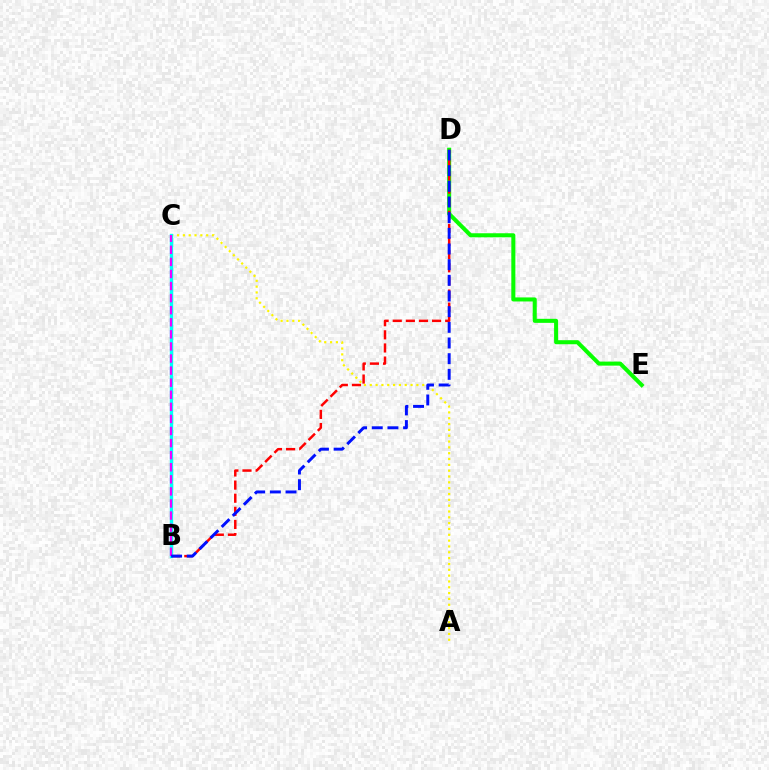{('A', 'C'): [{'color': '#fcf500', 'line_style': 'dotted', 'thickness': 1.58}], ('D', 'E'): [{'color': '#08ff00', 'line_style': 'solid', 'thickness': 2.91}], ('B', 'D'): [{'color': '#ff0000', 'line_style': 'dashed', 'thickness': 1.78}, {'color': '#0010ff', 'line_style': 'dashed', 'thickness': 2.13}], ('B', 'C'): [{'color': '#00fff6', 'line_style': 'solid', 'thickness': 2.43}, {'color': '#ee00ff', 'line_style': 'dashed', 'thickness': 1.64}]}